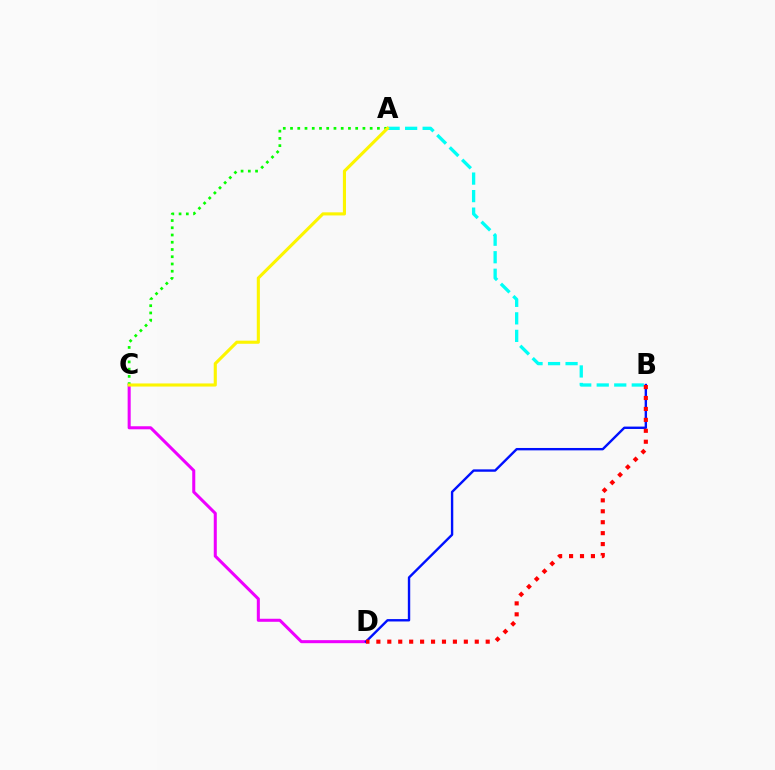{('A', 'B'): [{'color': '#00fff6', 'line_style': 'dashed', 'thickness': 2.38}], ('C', 'D'): [{'color': '#ee00ff', 'line_style': 'solid', 'thickness': 2.19}], ('A', 'C'): [{'color': '#08ff00', 'line_style': 'dotted', 'thickness': 1.97}, {'color': '#fcf500', 'line_style': 'solid', 'thickness': 2.24}], ('B', 'D'): [{'color': '#0010ff', 'line_style': 'solid', 'thickness': 1.72}, {'color': '#ff0000', 'line_style': 'dotted', 'thickness': 2.97}]}